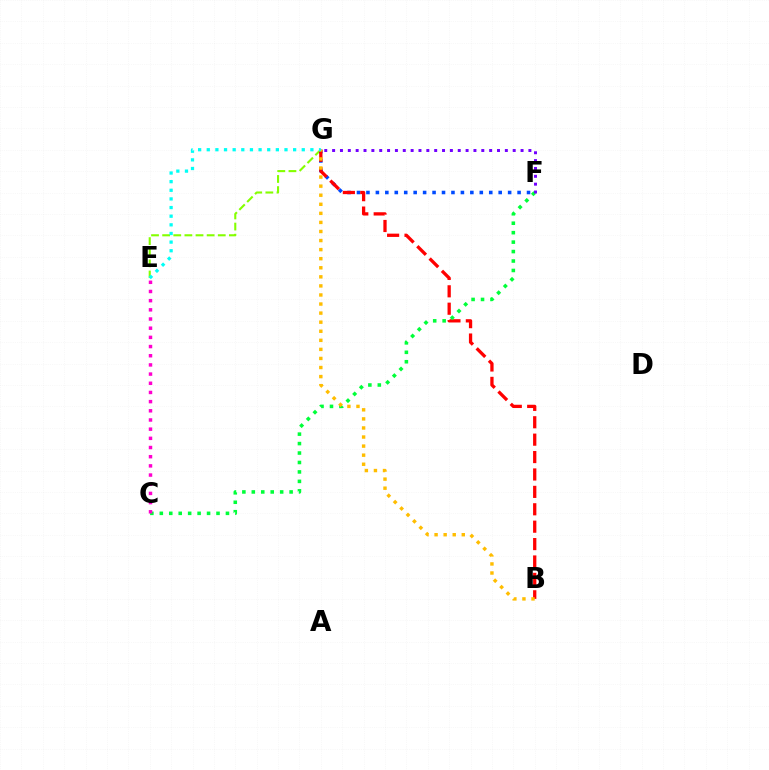{('E', 'G'): [{'color': '#84ff00', 'line_style': 'dashed', 'thickness': 1.51}, {'color': '#00fff6', 'line_style': 'dotted', 'thickness': 2.35}], ('F', 'G'): [{'color': '#004bff', 'line_style': 'dotted', 'thickness': 2.57}, {'color': '#7200ff', 'line_style': 'dotted', 'thickness': 2.13}], ('B', 'G'): [{'color': '#ff0000', 'line_style': 'dashed', 'thickness': 2.36}, {'color': '#ffbd00', 'line_style': 'dotted', 'thickness': 2.46}], ('C', 'F'): [{'color': '#00ff39', 'line_style': 'dotted', 'thickness': 2.57}], ('C', 'E'): [{'color': '#ff00cf', 'line_style': 'dotted', 'thickness': 2.49}]}